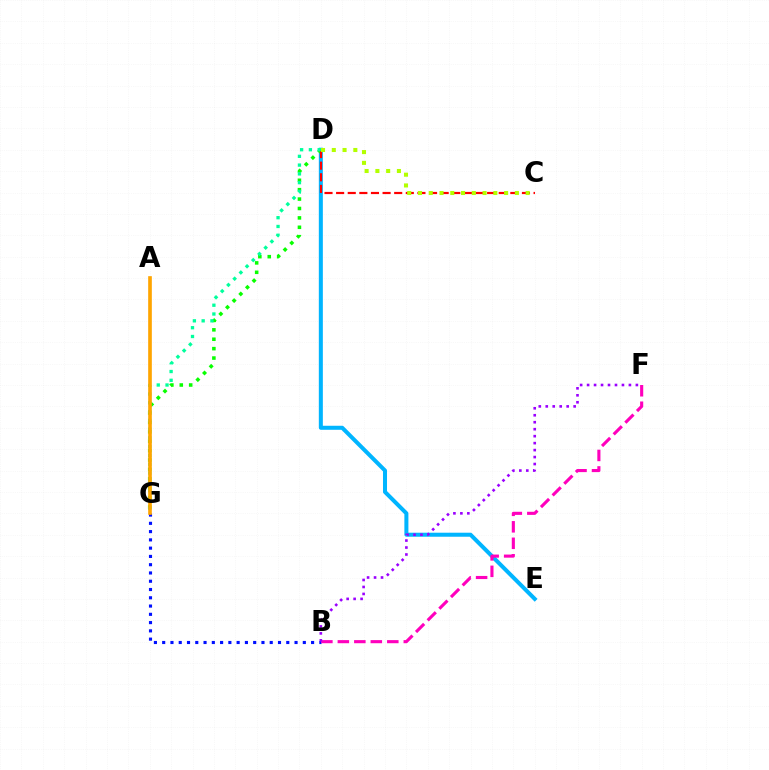{('D', 'E'): [{'color': '#00b5ff', 'line_style': 'solid', 'thickness': 2.9}], ('B', 'G'): [{'color': '#0010ff', 'line_style': 'dotted', 'thickness': 2.25}], ('D', 'G'): [{'color': '#08ff00', 'line_style': 'dotted', 'thickness': 2.56}, {'color': '#00ff9d', 'line_style': 'dotted', 'thickness': 2.38}], ('C', 'D'): [{'color': '#ff0000', 'line_style': 'dashed', 'thickness': 1.58}, {'color': '#b3ff00', 'line_style': 'dotted', 'thickness': 2.93}], ('B', 'F'): [{'color': '#ff00bd', 'line_style': 'dashed', 'thickness': 2.24}, {'color': '#9b00ff', 'line_style': 'dotted', 'thickness': 1.89}], ('A', 'G'): [{'color': '#ffa500', 'line_style': 'solid', 'thickness': 2.63}]}